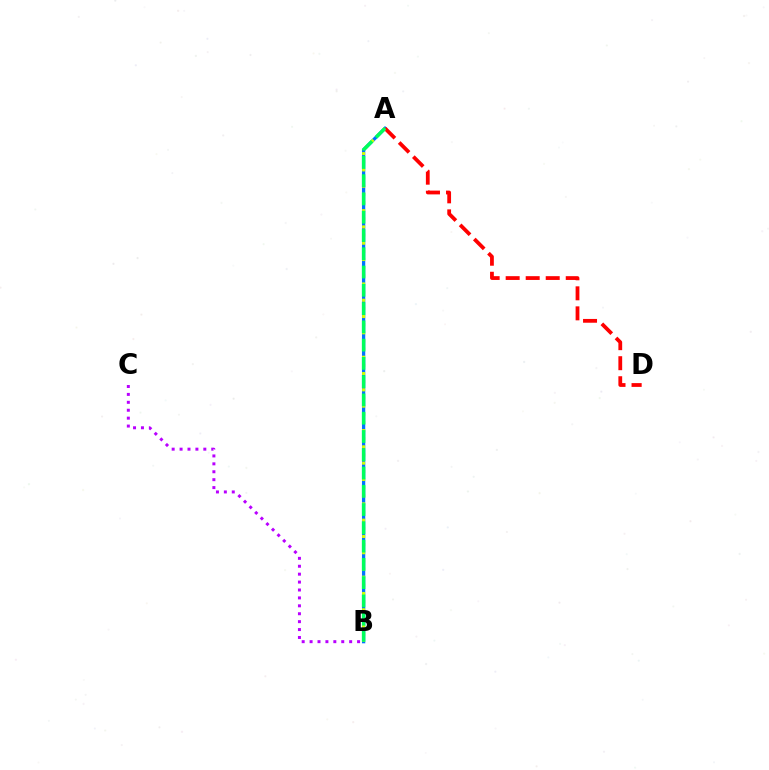{('A', 'B'): [{'color': '#0074ff', 'line_style': 'solid', 'thickness': 2.37}, {'color': '#d1ff00', 'line_style': 'dotted', 'thickness': 2.21}, {'color': '#00ff5c', 'line_style': 'dashed', 'thickness': 2.48}], ('A', 'D'): [{'color': '#ff0000', 'line_style': 'dashed', 'thickness': 2.72}], ('B', 'C'): [{'color': '#b900ff', 'line_style': 'dotted', 'thickness': 2.15}]}